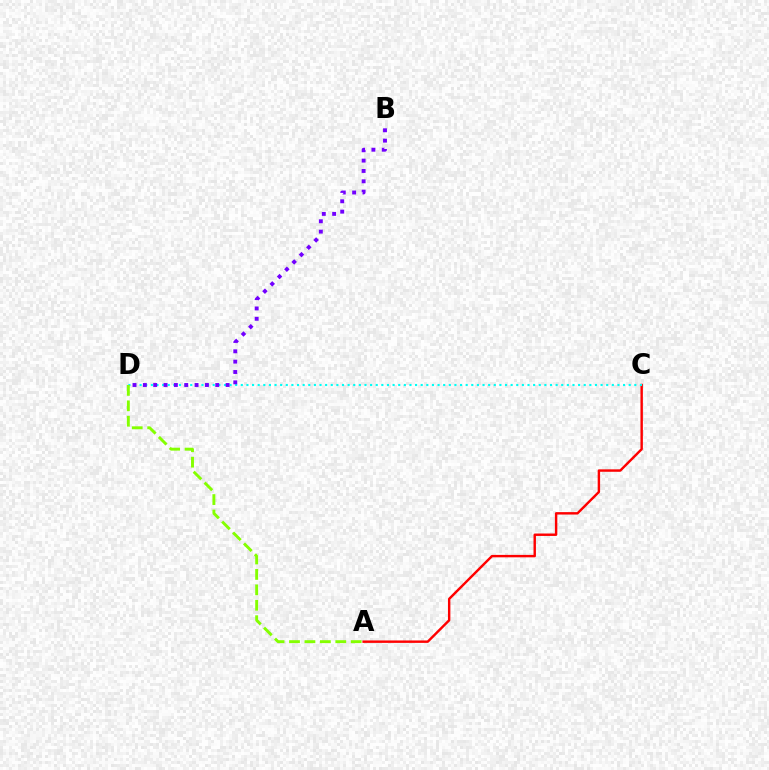{('A', 'C'): [{'color': '#ff0000', 'line_style': 'solid', 'thickness': 1.75}], ('C', 'D'): [{'color': '#00fff6', 'line_style': 'dotted', 'thickness': 1.53}], ('B', 'D'): [{'color': '#7200ff', 'line_style': 'dotted', 'thickness': 2.81}], ('A', 'D'): [{'color': '#84ff00', 'line_style': 'dashed', 'thickness': 2.1}]}